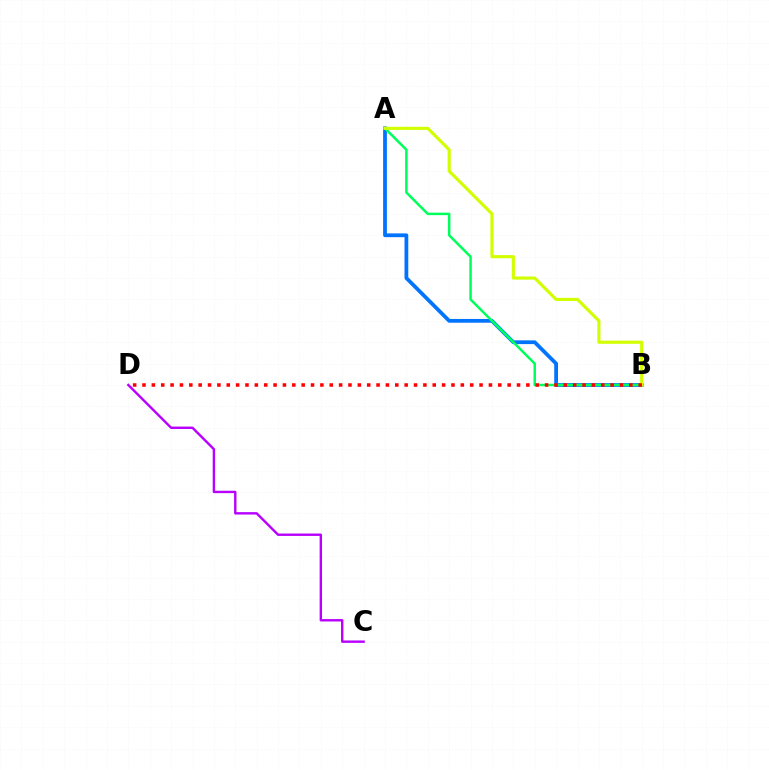{('A', 'B'): [{'color': '#0074ff', 'line_style': 'solid', 'thickness': 2.71}, {'color': '#00ff5c', 'line_style': 'solid', 'thickness': 1.8}, {'color': '#d1ff00', 'line_style': 'solid', 'thickness': 2.25}], ('C', 'D'): [{'color': '#b900ff', 'line_style': 'solid', 'thickness': 1.73}], ('B', 'D'): [{'color': '#ff0000', 'line_style': 'dotted', 'thickness': 2.54}]}